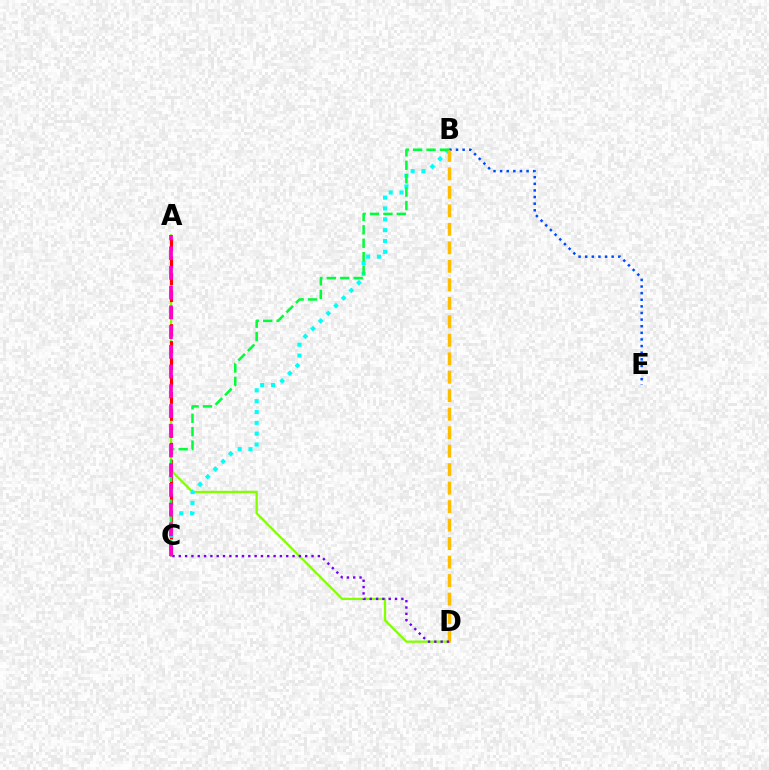{('A', 'D'): [{'color': '#84ff00', 'line_style': 'solid', 'thickness': 1.66}], ('B', 'E'): [{'color': '#004bff', 'line_style': 'dotted', 'thickness': 1.8}], ('A', 'C'): [{'color': '#ff0000', 'line_style': 'dashed', 'thickness': 2.3}, {'color': '#ff00cf', 'line_style': 'dashed', 'thickness': 2.68}], ('B', 'C'): [{'color': '#00fff6', 'line_style': 'dotted', 'thickness': 2.94}, {'color': '#00ff39', 'line_style': 'dashed', 'thickness': 1.82}], ('B', 'D'): [{'color': '#ffbd00', 'line_style': 'dashed', 'thickness': 2.51}], ('C', 'D'): [{'color': '#7200ff', 'line_style': 'dotted', 'thickness': 1.72}]}